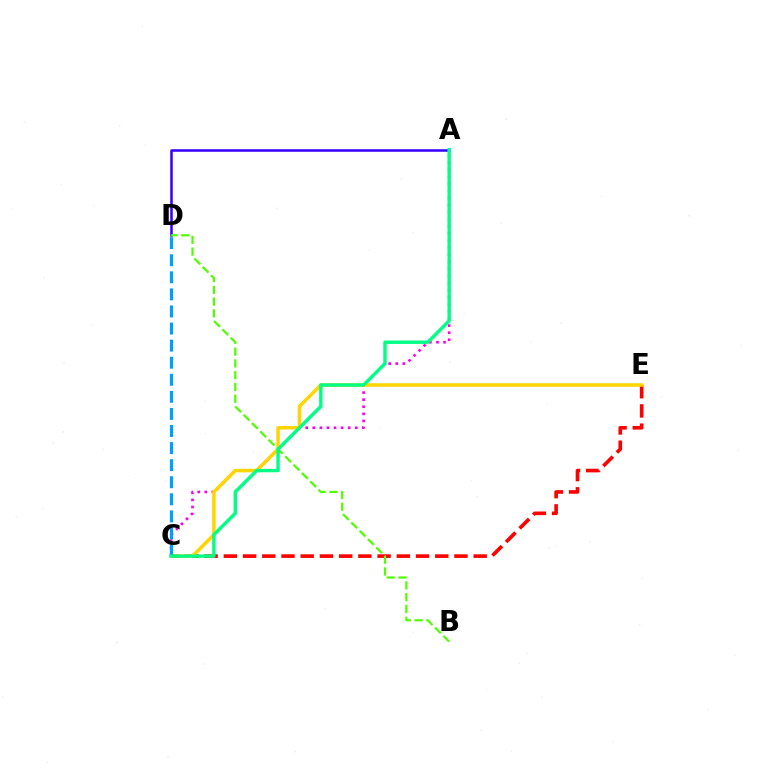{('A', 'D'): [{'color': '#3700ff', 'line_style': 'solid', 'thickness': 1.82}], ('A', 'C'): [{'color': '#ff00ed', 'line_style': 'dotted', 'thickness': 1.92}, {'color': '#00ff86', 'line_style': 'solid', 'thickness': 2.45}], ('C', 'E'): [{'color': '#ff0000', 'line_style': 'dashed', 'thickness': 2.61}, {'color': '#ffd500', 'line_style': 'solid', 'thickness': 2.53}], ('B', 'D'): [{'color': '#4fff00', 'line_style': 'dashed', 'thickness': 1.6}], ('C', 'D'): [{'color': '#009eff', 'line_style': 'dashed', 'thickness': 2.32}]}